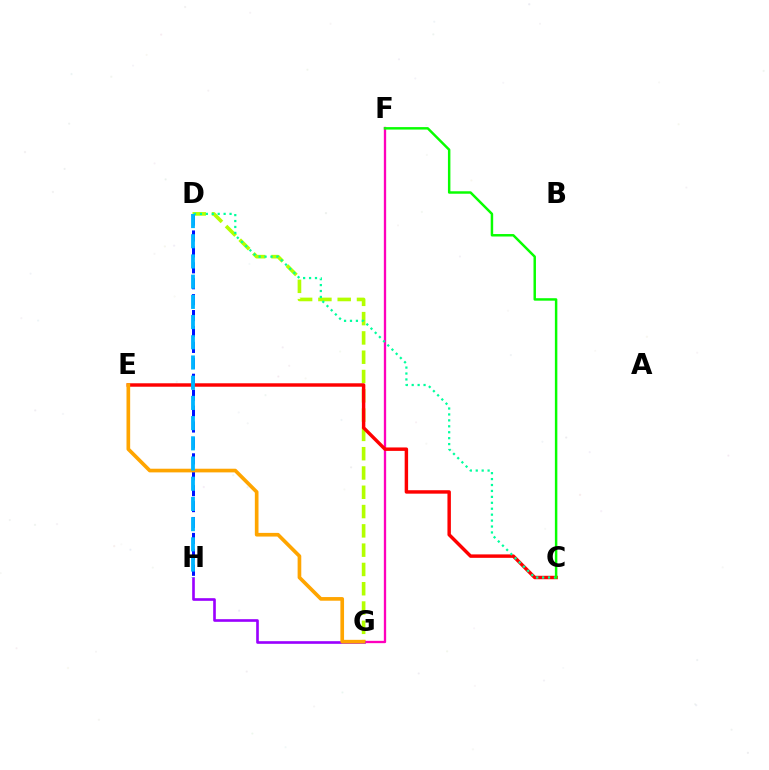{('D', 'G'): [{'color': '#b3ff00', 'line_style': 'dashed', 'thickness': 2.62}], ('D', 'H'): [{'color': '#0010ff', 'line_style': 'dashed', 'thickness': 2.16}, {'color': '#00b5ff', 'line_style': 'dashed', 'thickness': 2.75}], ('F', 'G'): [{'color': '#ff00bd', 'line_style': 'solid', 'thickness': 1.67}], ('C', 'E'): [{'color': '#ff0000', 'line_style': 'solid', 'thickness': 2.48}], ('G', 'H'): [{'color': '#9b00ff', 'line_style': 'solid', 'thickness': 1.9}], ('E', 'G'): [{'color': '#ffa500', 'line_style': 'solid', 'thickness': 2.64}], ('C', 'D'): [{'color': '#00ff9d', 'line_style': 'dotted', 'thickness': 1.61}], ('C', 'F'): [{'color': '#08ff00', 'line_style': 'solid', 'thickness': 1.78}]}